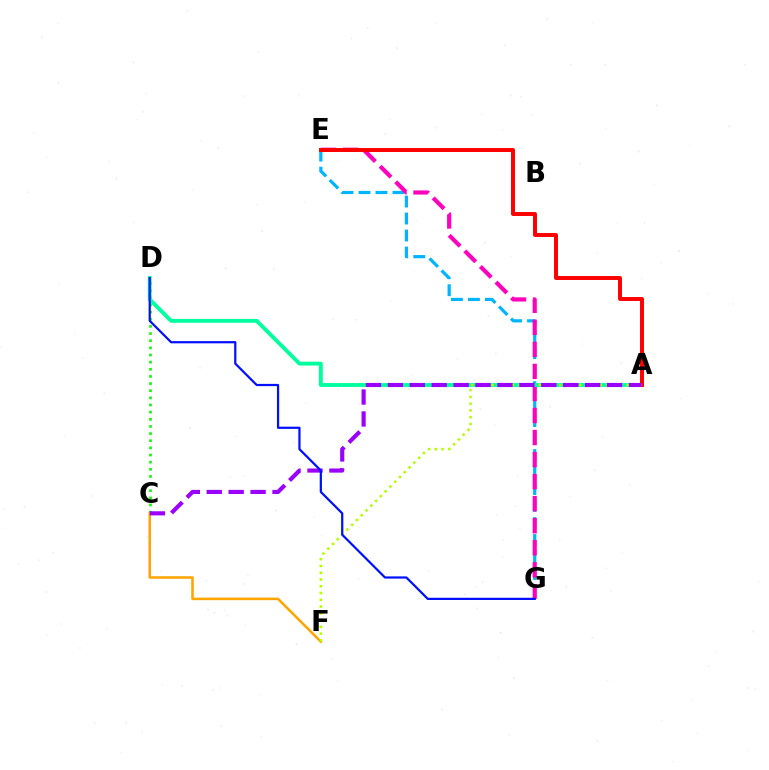{('C', 'D'): [{'color': '#08ff00', 'line_style': 'dotted', 'thickness': 1.94}], ('E', 'G'): [{'color': '#00b5ff', 'line_style': 'dashed', 'thickness': 2.31}, {'color': '#ff00bd', 'line_style': 'dashed', 'thickness': 2.99}], ('C', 'F'): [{'color': '#ffa500', 'line_style': 'solid', 'thickness': 1.84}], ('A', 'D'): [{'color': '#00ff9d', 'line_style': 'solid', 'thickness': 2.78}], ('A', 'E'): [{'color': '#ff0000', 'line_style': 'solid', 'thickness': 2.84}], ('A', 'F'): [{'color': '#b3ff00', 'line_style': 'dotted', 'thickness': 1.84}], ('A', 'C'): [{'color': '#9b00ff', 'line_style': 'dashed', 'thickness': 2.98}], ('D', 'G'): [{'color': '#0010ff', 'line_style': 'solid', 'thickness': 1.6}]}